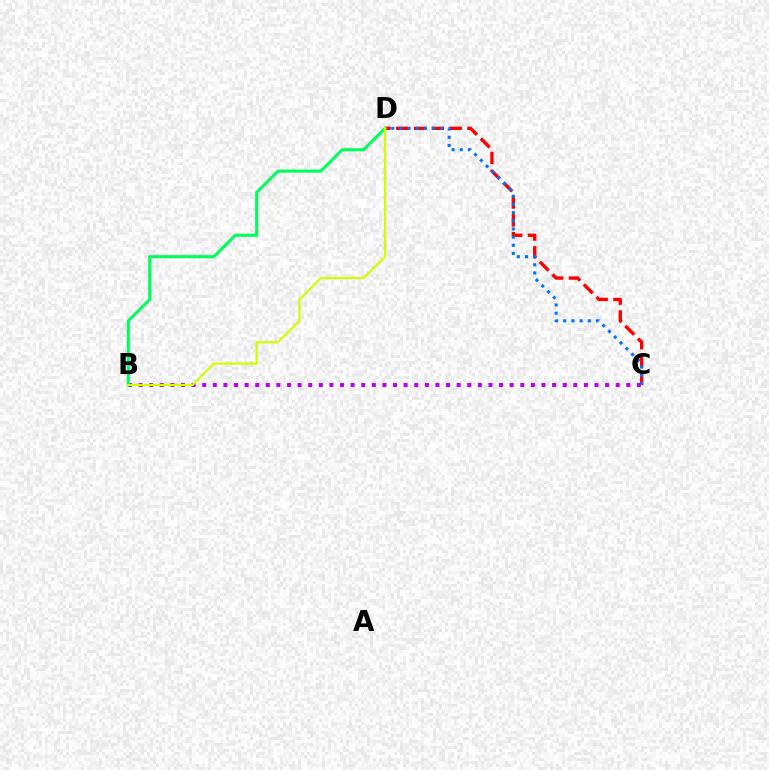{('C', 'D'): [{'color': '#ff0000', 'line_style': 'dashed', 'thickness': 2.42}, {'color': '#0074ff', 'line_style': 'dotted', 'thickness': 2.22}], ('B', 'C'): [{'color': '#b900ff', 'line_style': 'dotted', 'thickness': 2.88}], ('B', 'D'): [{'color': '#00ff5c', 'line_style': 'solid', 'thickness': 2.21}, {'color': '#d1ff00', 'line_style': 'solid', 'thickness': 1.61}]}